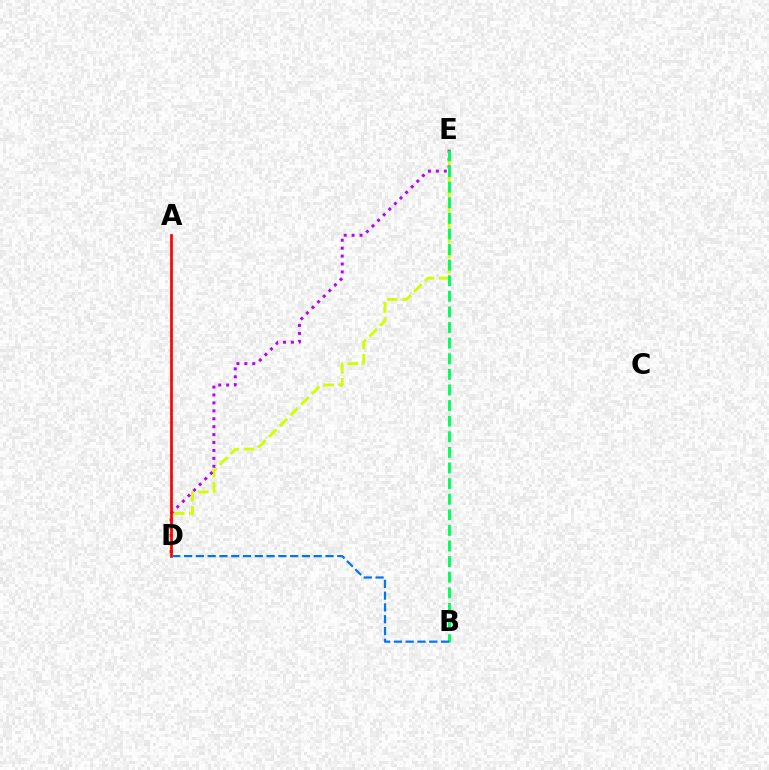{('D', 'E'): [{'color': '#d1ff00', 'line_style': 'dashed', 'thickness': 2.06}, {'color': '#b900ff', 'line_style': 'dotted', 'thickness': 2.15}], ('A', 'D'): [{'color': '#ff0000', 'line_style': 'solid', 'thickness': 1.94}], ('B', 'E'): [{'color': '#00ff5c', 'line_style': 'dashed', 'thickness': 2.12}], ('B', 'D'): [{'color': '#0074ff', 'line_style': 'dashed', 'thickness': 1.6}]}